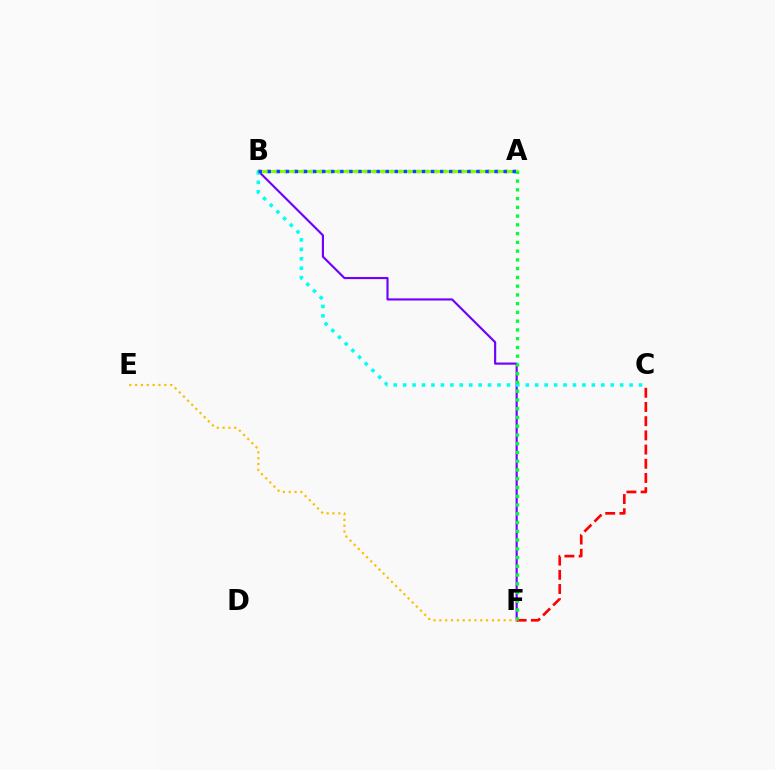{('B', 'F'): [{'color': '#7200ff', 'line_style': 'solid', 'thickness': 1.55}], ('A', 'B'): [{'color': '#ff00cf', 'line_style': 'dotted', 'thickness': 2.41}, {'color': '#84ff00', 'line_style': 'solid', 'thickness': 2.18}, {'color': '#004bff', 'line_style': 'dotted', 'thickness': 2.46}], ('C', 'F'): [{'color': '#ff0000', 'line_style': 'dashed', 'thickness': 1.93}], ('B', 'C'): [{'color': '#00fff6', 'line_style': 'dotted', 'thickness': 2.56}], ('A', 'F'): [{'color': '#00ff39', 'line_style': 'dotted', 'thickness': 2.38}], ('E', 'F'): [{'color': '#ffbd00', 'line_style': 'dotted', 'thickness': 1.59}]}